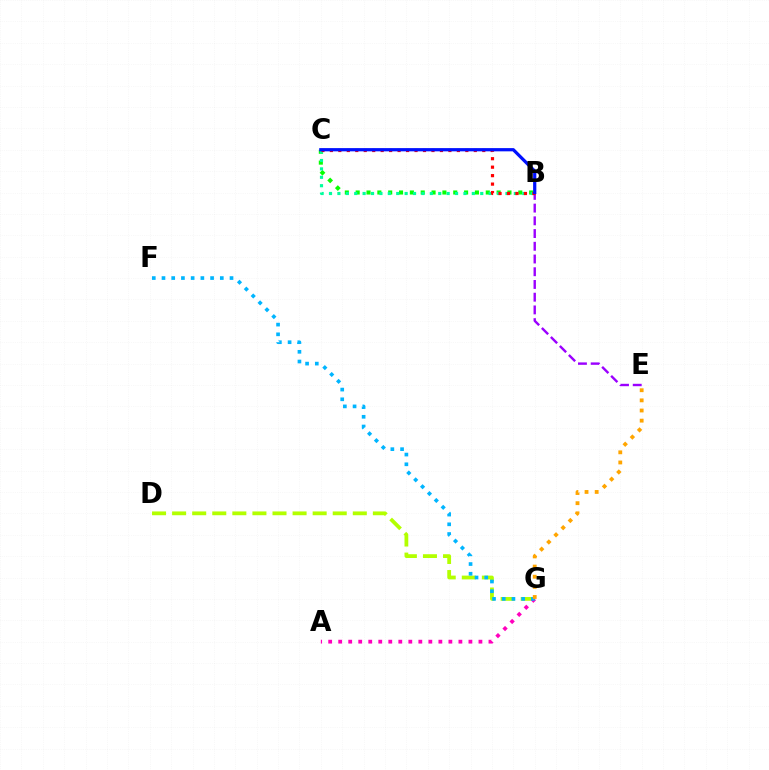{('D', 'G'): [{'color': '#b3ff00', 'line_style': 'dashed', 'thickness': 2.73}], ('A', 'G'): [{'color': '#ff00bd', 'line_style': 'dotted', 'thickness': 2.72}], ('B', 'C'): [{'color': '#08ff00', 'line_style': 'dotted', 'thickness': 2.95}, {'color': '#00ff9d', 'line_style': 'dotted', 'thickness': 2.28}, {'color': '#ff0000', 'line_style': 'dotted', 'thickness': 2.3}, {'color': '#0010ff', 'line_style': 'solid', 'thickness': 2.32}], ('F', 'G'): [{'color': '#00b5ff', 'line_style': 'dotted', 'thickness': 2.64}], ('B', 'E'): [{'color': '#9b00ff', 'line_style': 'dashed', 'thickness': 1.73}], ('E', 'G'): [{'color': '#ffa500', 'line_style': 'dotted', 'thickness': 2.75}]}